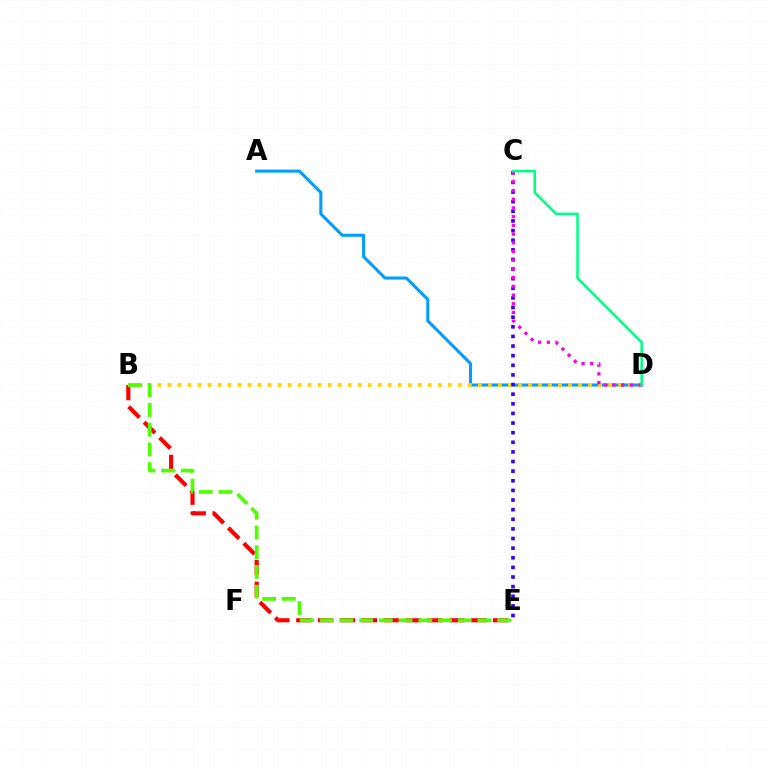{('B', 'E'): [{'color': '#ff0000', 'line_style': 'dashed', 'thickness': 2.97}, {'color': '#4fff00', 'line_style': 'dashed', 'thickness': 2.68}], ('A', 'D'): [{'color': '#009eff', 'line_style': 'solid', 'thickness': 2.21}], ('B', 'D'): [{'color': '#ffd500', 'line_style': 'dotted', 'thickness': 2.72}], ('C', 'E'): [{'color': '#3700ff', 'line_style': 'dotted', 'thickness': 2.61}], ('C', 'D'): [{'color': '#ff00ed', 'line_style': 'dotted', 'thickness': 2.37}, {'color': '#00ff86', 'line_style': 'solid', 'thickness': 1.86}]}